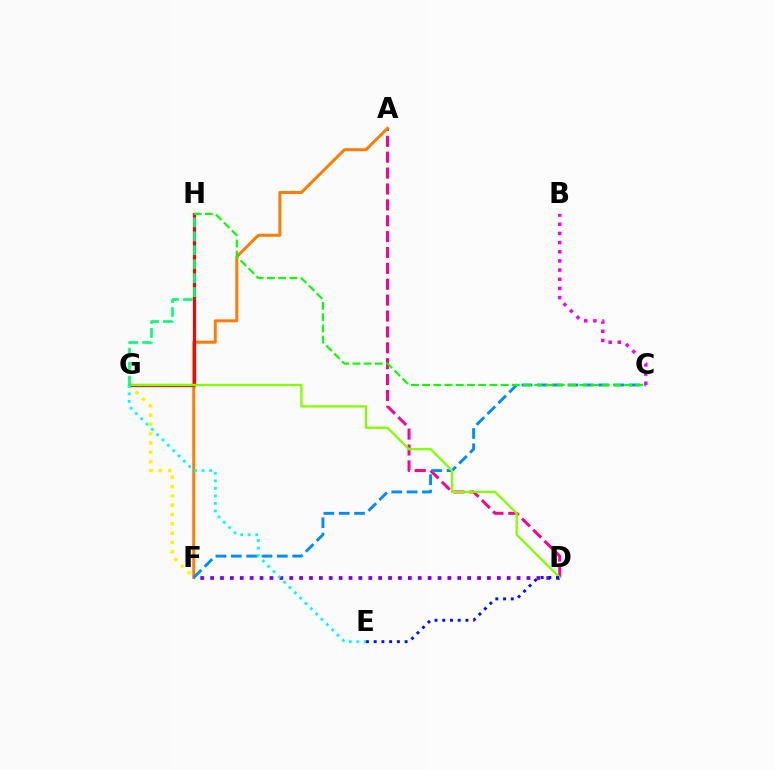{('A', 'D'): [{'color': '#ff0094', 'line_style': 'dashed', 'thickness': 2.16}], ('A', 'F'): [{'color': '#ff7c00', 'line_style': 'solid', 'thickness': 2.14}], ('F', 'G'): [{'color': '#fcf500', 'line_style': 'dotted', 'thickness': 2.53}], ('G', 'H'): [{'color': '#ff0000', 'line_style': 'solid', 'thickness': 2.25}, {'color': '#00ff74', 'line_style': 'dashed', 'thickness': 1.9}], ('D', 'F'): [{'color': '#7200ff', 'line_style': 'dotted', 'thickness': 2.69}], ('C', 'F'): [{'color': '#008cff', 'line_style': 'dashed', 'thickness': 2.08}], ('B', 'C'): [{'color': '#ee00ff', 'line_style': 'dotted', 'thickness': 2.49}], ('D', 'G'): [{'color': '#84ff00', 'line_style': 'solid', 'thickness': 1.65}], ('E', 'G'): [{'color': '#00fff6', 'line_style': 'dotted', 'thickness': 2.04}], ('C', 'H'): [{'color': '#08ff00', 'line_style': 'dashed', 'thickness': 1.52}], ('D', 'E'): [{'color': '#0010ff', 'line_style': 'dotted', 'thickness': 2.1}]}